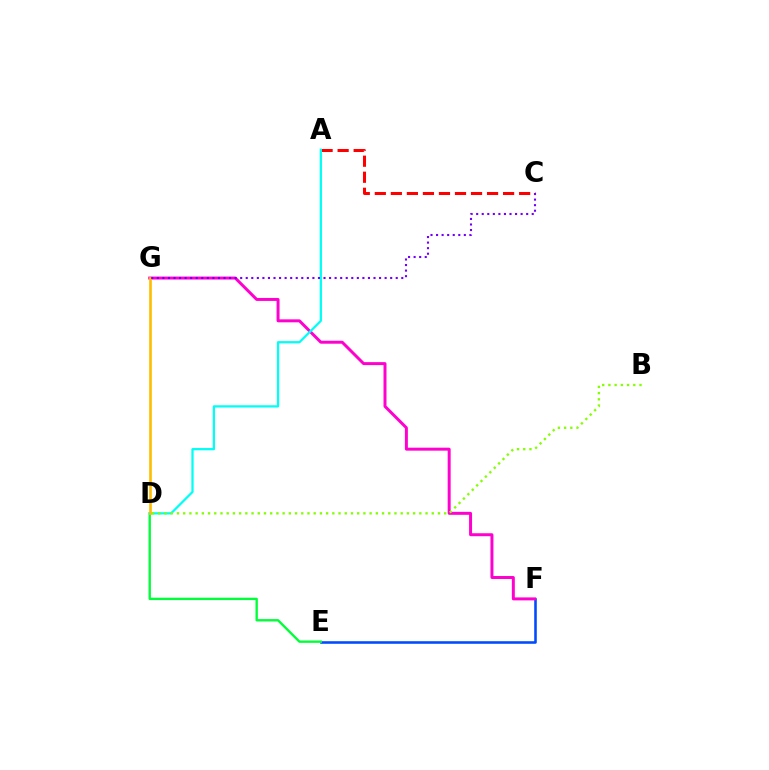{('A', 'C'): [{'color': '#ff0000', 'line_style': 'dashed', 'thickness': 2.18}], ('E', 'F'): [{'color': '#004bff', 'line_style': 'solid', 'thickness': 1.86}], ('F', 'G'): [{'color': '#ff00cf', 'line_style': 'solid', 'thickness': 2.14}], ('D', 'E'): [{'color': '#00ff39', 'line_style': 'solid', 'thickness': 1.7}], ('A', 'D'): [{'color': '#00fff6', 'line_style': 'solid', 'thickness': 1.63}], ('D', 'G'): [{'color': '#ffbd00', 'line_style': 'solid', 'thickness': 1.91}], ('B', 'D'): [{'color': '#84ff00', 'line_style': 'dotted', 'thickness': 1.69}], ('C', 'G'): [{'color': '#7200ff', 'line_style': 'dotted', 'thickness': 1.51}]}